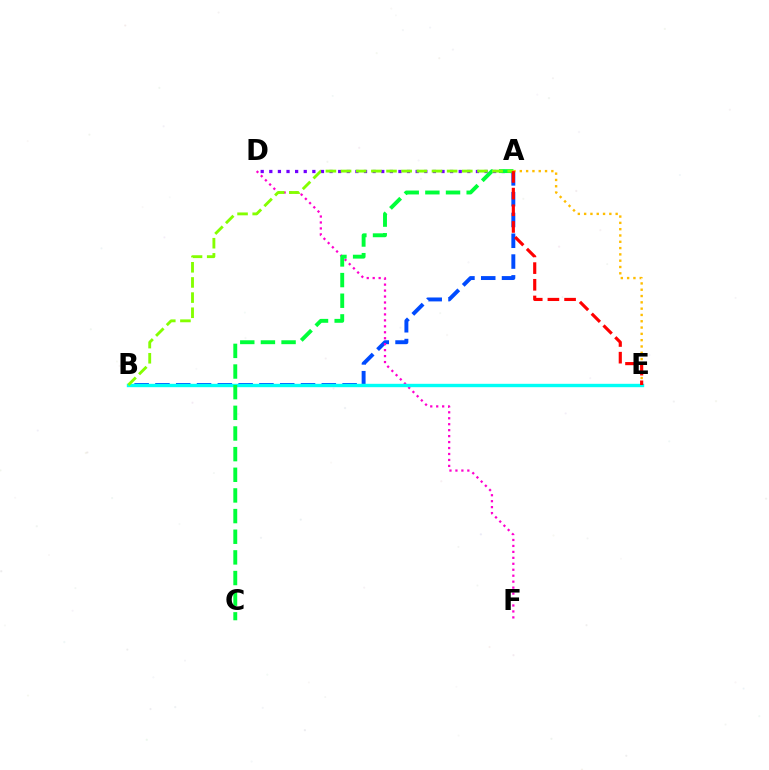{('A', 'B'): [{'color': '#004bff', 'line_style': 'dashed', 'thickness': 2.83}, {'color': '#84ff00', 'line_style': 'dashed', 'thickness': 2.06}], ('A', 'D'): [{'color': '#7200ff', 'line_style': 'dotted', 'thickness': 2.34}], ('D', 'F'): [{'color': '#ff00cf', 'line_style': 'dotted', 'thickness': 1.62}], ('B', 'E'): [{'color': '#00fff6', 'line_style': 'solid', 'thickness': 2.44}], ('A', 'C'): [{'color': '#00ff39', 'line_style': 'dashed', 'thickness': 2.81}], ('A', 'E'): [{'color': '#ffbd00', 'line_style': 'dotted', 'thickness': 1.71}, {'color': '#ff0000', 'line_style': 'dashed', 'thickness': 2.27}]}